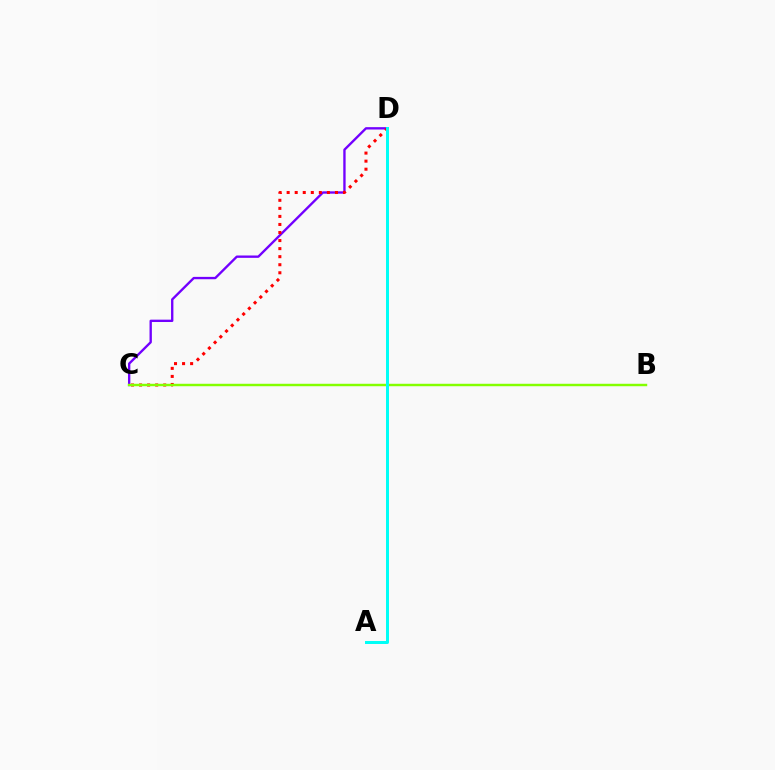{('C', 'D'): [{'color': '#7200ff', 'line_style': 'solid', 'thickness': 1.69}, {'color': '#ff0000', 'line_style': 'dotted', 'thickness': 2.19}], ('B', 'C'): [{'color': '#84ff00', 'line_style': 'solid', 'thickness': 1.76}], ('A', 'D'): [{'color': '#00fff6', 'line_style': 'solid', 'thickness': 2.14}]}